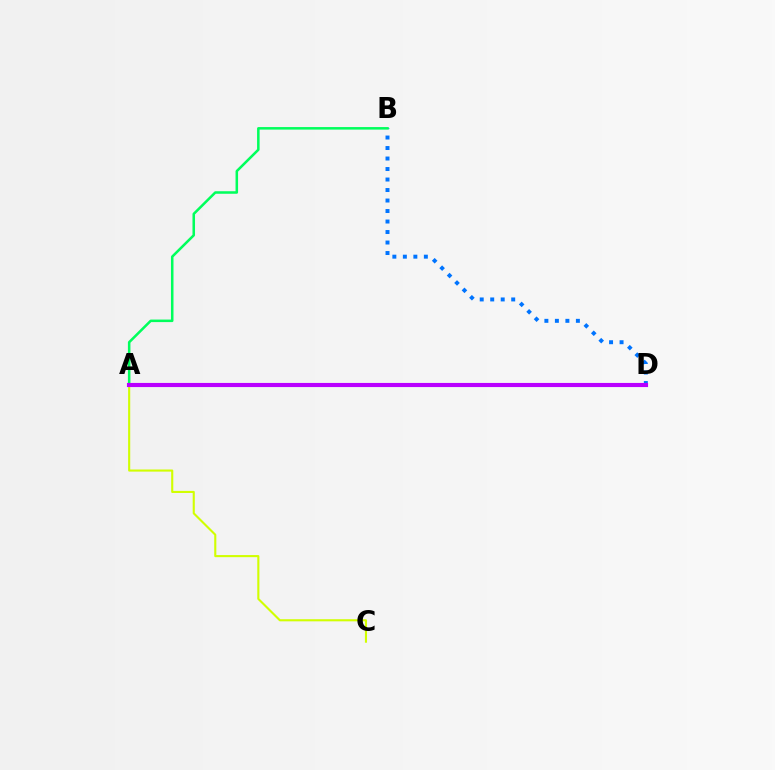{('A', 'C'): [{'color': '#d1ff00', 'line_style': 'solid', 'thickness': 1.52}], ('B', 'D'): [{'color': '#0074ff', 'line_style': 'dotted', 'thickness': 2.85}], ('A', 'B'): [{'color': '#00ff5c', 'line_style': 'solid', 'thickness': 1.82}], ('A', 'D'): [{'color': '#ff0000', 'line_style': 'solid', 'thickness': 2.67}, {'color': '#b900ff', 'line_style': 'solid', 'thickness': 2.97}]}